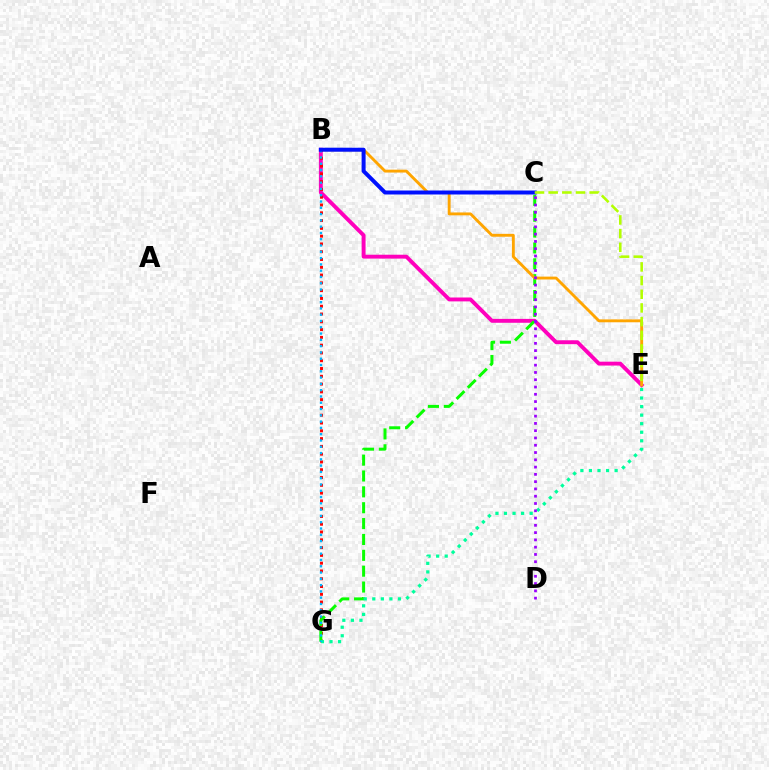{('B', 'E'): [{'color': '#ff00bd', 'line_style': 'solid', 'thickness': 2.8}, {'color': '#ffa500', 'line_style': 'solid', 'thickness': 2.07}], ('B', 'G'): [{'color': '#ff0000', 'line_style': 'dotted', 'thickness': 2.12}, {'color': '#00b5ff', 'line_style': 'dotted', 'thickness': 1.71}], ('C', 'G'): [{'color': '#08ff00', 'line_style': 'dashed', 'thickness': 2.16}], ('E', 'G'): [{'color': '#00ff9d', 'line_style': 'dotted', 'thickness': 2.32}], ('C', 'D'): [{'color': '#9b00ff', 'line_style': 'dotted', 'thickness': 1.98}], ('B', 'C'): [{'color': '#0010ff', 'line_style': 'solid', 'thickness': 2.86}], ('C', 'E'): [{'color': '#b3ff00', 'line_style': 'dashed', 'thickness': 1.86}]}